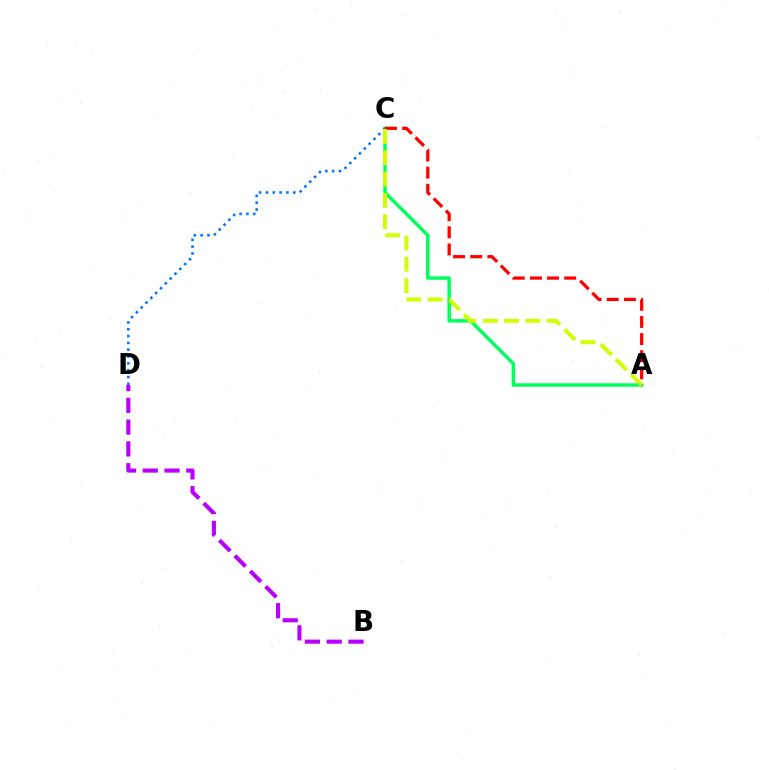{('A', 'C'): [{'color': '#00ff5c', 'line_style': 'solid', 'thickness': 2.48}, {'color': '#ff0000', 'line_style': 'dashed', 'thickness': 2.33}, {'color': '#d1ff00', 'line_style': 'dashed', 'thickness': 2.9}], ('C', 'D'): [{'color': '#0074ff', 'line_style': 'dotted', 'thickness': 1.85}], ('B', 'D'): [{'color': '#b900ff', 'line_style': 'dashed', 'thickness': 2.96}]}